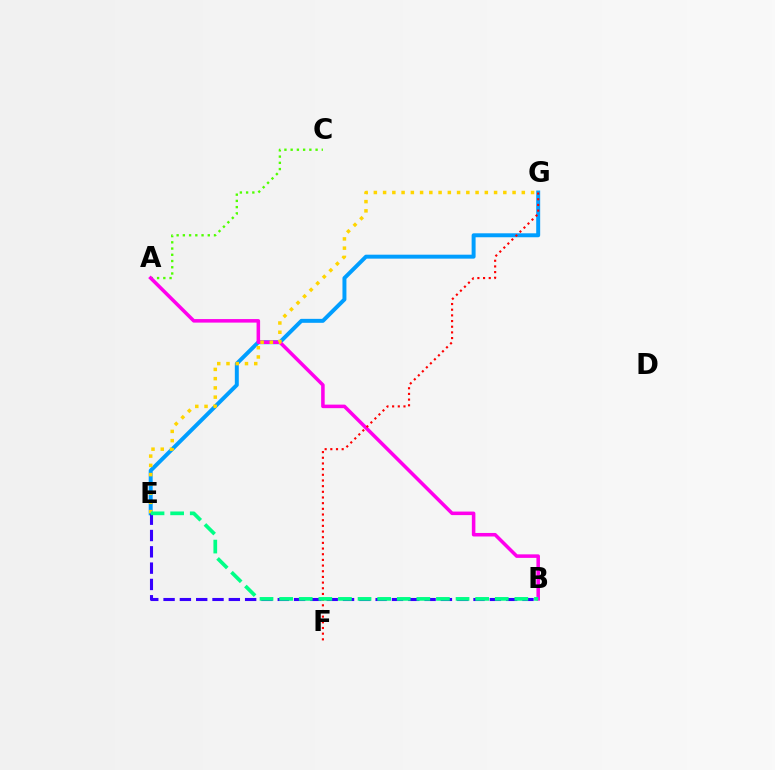{('A', 'C'): [{'color': '#4fff00', 'line_style': 'dotted', 'thickness': 1.69}], ('E', 'G'): [{'color': '#009eff', 'line_style': 'solid', 'thickness': 2.85}, {'color': '#ffd500', 'line_style': 'dotted', 'thickness': 2.51}], ('A', 'B'): [{'color': '#ff00ed', 'line_style': 'solid', 'thickness': 2.54}], ('F', 'G'): [{'color': '#ff0000', 'line_style': 'dotted', 'thickness': 1.54}], ('B', 'E'): [{'color': '#3700ff', 'line_style': 'dashed', 'thickness': 2.22}, {'color': '#00ff86', 'line_style': 'dashed', 'thickness': 2.66}]}